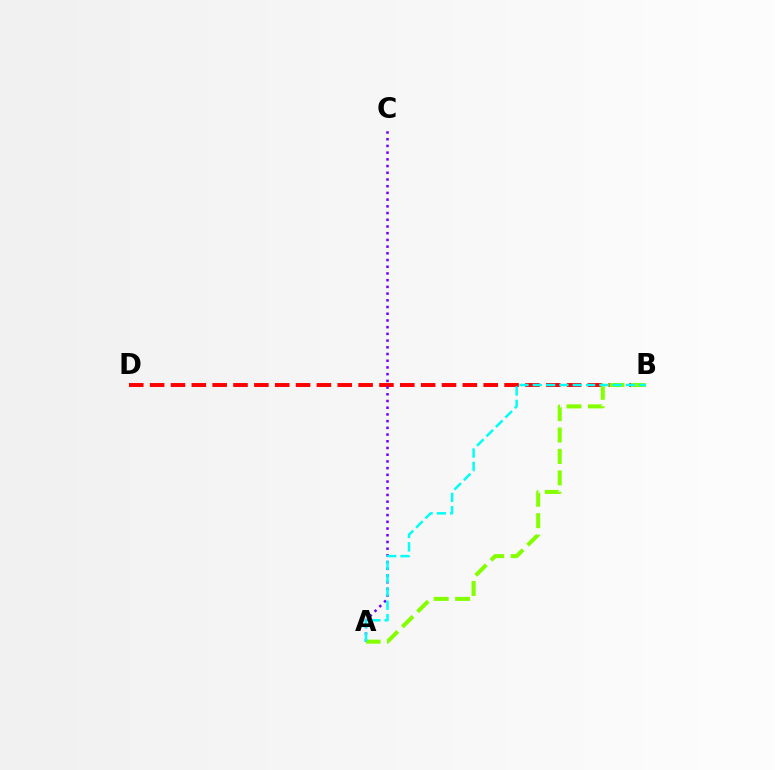{('B', 'D'): [{'color': '#ff0000', 'line_style': 'dashed', 'thickness': 2.83}], ('A', 'C'): [{'color': '#7200ff', 'line_style': 'dotted', 'thickness': 1.82}], ('A', 'B'): [{'color': '#84ff00', 'line_style': 'dashed', 'thickness': 2.91}, {'color': '#00fff6', 'line_style': 'dashed', 'thickness': 1.81}]}